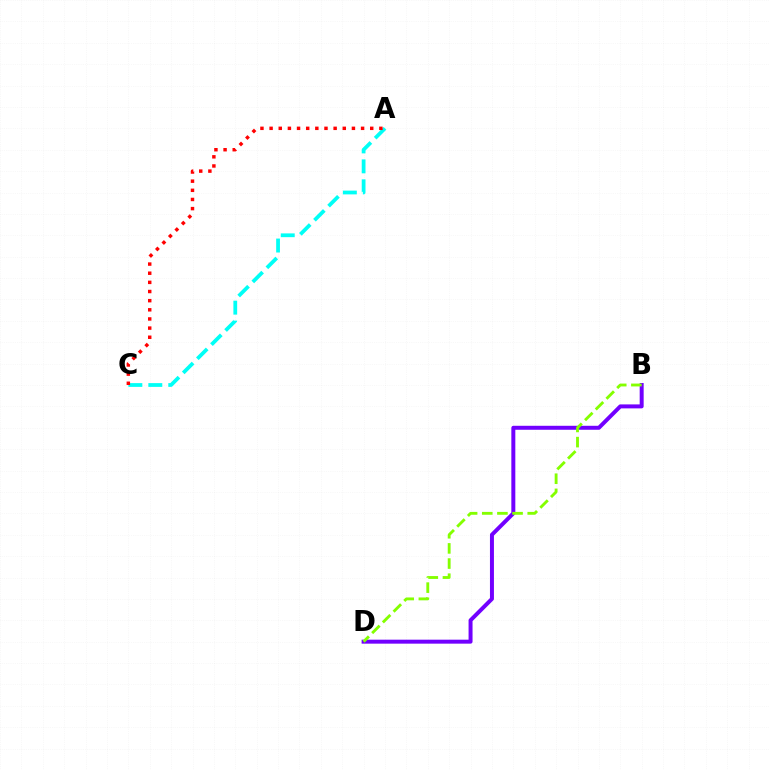{('B', 'D'): [{'color': '#7200ff', 'line_style': 'solid', 'thickness': 2.86}, {'color': '#84ff00', 'line_style': 'dashed', 'thickness': 2.06}], ('A', 'C'): [{'color': '#00fff6', 'line_style': 'dashed', 'thickness': 2.71}, {'color': '#ff0000', 'line_style': 'dotted', 'thickness': 2.49}]}